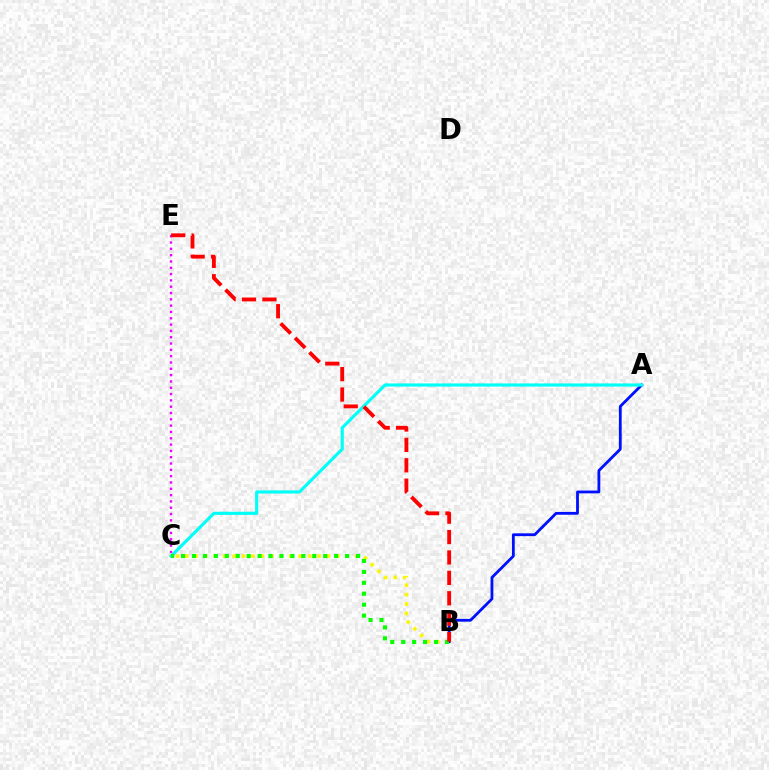{('B', 'C'): [{'color': '#fcf500', 'line_style': 'dotted', 'thickness': 2.57}, {'color': '#08ff00', 'line_style': 'dotted', 'thickness': 2.97}], ('A', 'B'): [{'color': '#0010ff', 'line_style': 'solid', 'thickness': 2.02}], ('A', 'C'): [{'color': '#00fff6', 'line_style': 'solid', 'thickness': 2.26}], ('C', 'E'): [{'color': '#ee00ff', 'line_style': 'dotted', 'thickness': 1.72}], ('B', 'E'): [{'color': '#ff0000', 'line_style': 'dashed', 'thickness': 2.77}]}